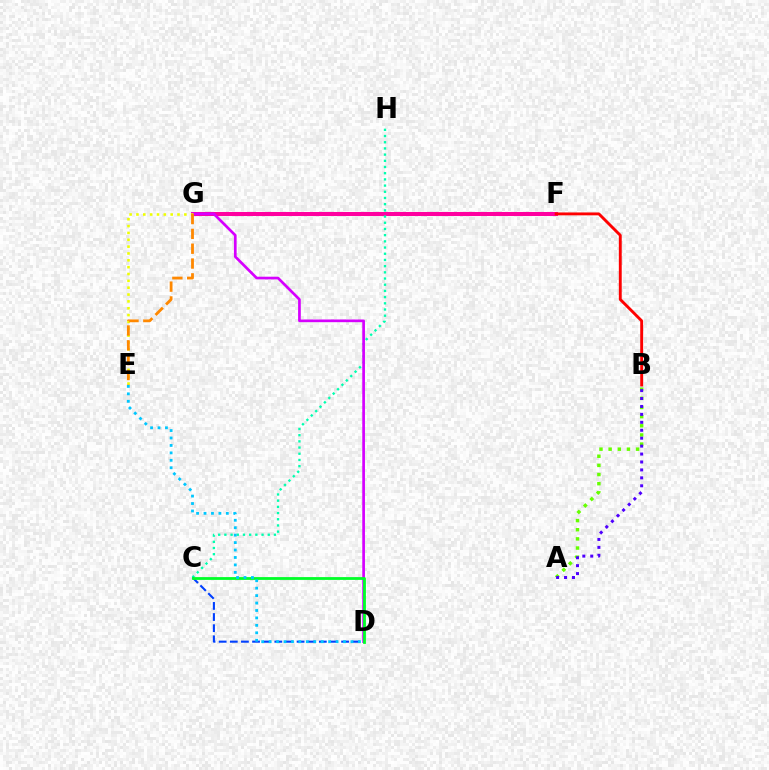{('F', 'G'): [{'color': '#ff00a0', 'line_style': 'solid', 'thickness': 2.9}], ('C', 'H'): [{'color': '#00ffaf', 'line_style': 'dotted', 'thickness': 1.68}], ('A', 'B'): [{'color': '#66ff00', 'line_style': 'dotted', 'thickness': 2.49}, {'color': '#4f00ff', 'line_style': 'dotted', 'thickness': 2.16}], ('D', 'G'): [{'color': '#d600ff', 'line_style': 'solid', 'thickness': 1.94}], ('E', 'G'): [{'color': '#eeff00', 'line_style': 'dotted', 'thickness': 1.86}, {'color': '#ff8800', 'line_style': 'dashed', 'thickness': 2.01}], ('B', 'F'): [{'color': '#ff0000', 'line_style': 'solid', 'thickness': 2.07}], ('C', 'D'): [{'color': '#003fff', 'line_style': 'dashed', 'thickness': 1.51}, {'color': '#00ff27', 'line_style': 'solid', 'thickness': 2.01}], ('D', 'E'): [{'color': '#00c7ff', 'line_style': 'dotted', 'thickness': 2.02}]}